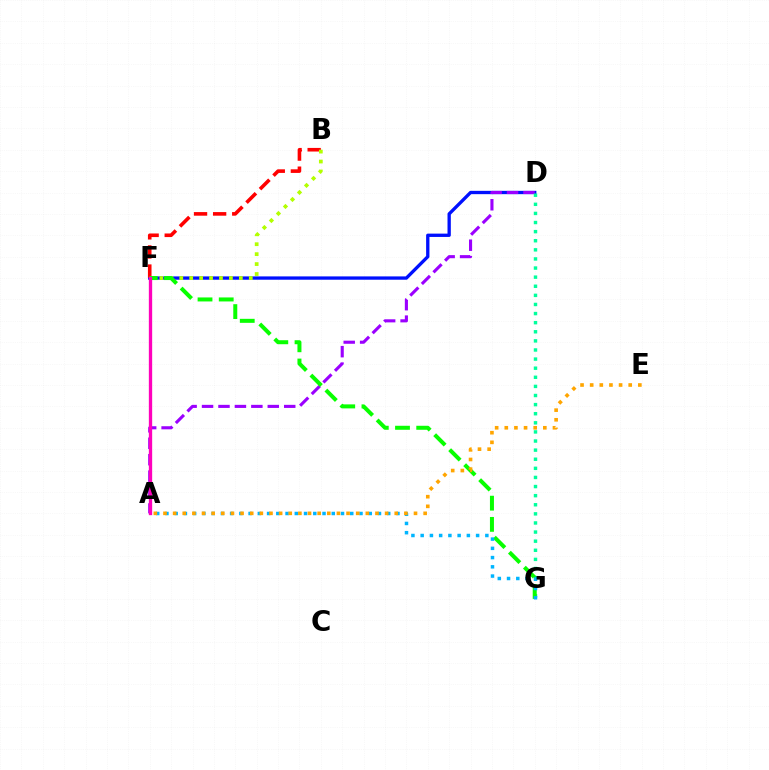{('D', 'F'): [{'color': '#0010ff', 'line_style': 'solid', 'thickness': 2.39}], ('A', 'D'): [{'color': '#9b00ff', 'line_style': 'dashed', 'thickness': 2.23}], ('B', 'F'): [{'color': '#ff0000', 'line_style': 'dashed', 'thickness': 2.59}, {'color': '#b3ff00', 'line_style': 'dotted', 'thickness': 2.7}], ('D', 'G'): [{'color': '#00ff9d', 'line_style': 'dotted', 'thickness': 2.47}], ('F', 'G'): [{'color': '#08ff00', 'line_style': 'dashed', 'thickness': 2.88}], ('A', 'G'): [{'color': '#00b5ff', 'line_style': 'dotted', 'thickness': 2.51}], ('A', 'F'): [{'color': '#ff00bd', 'line_style': 'solid', 'thickness': 2.39}], ('A', 'E'): [{'color': '#ffa500', 'line_style': 'dotted', 'thickness': 2.62}]}